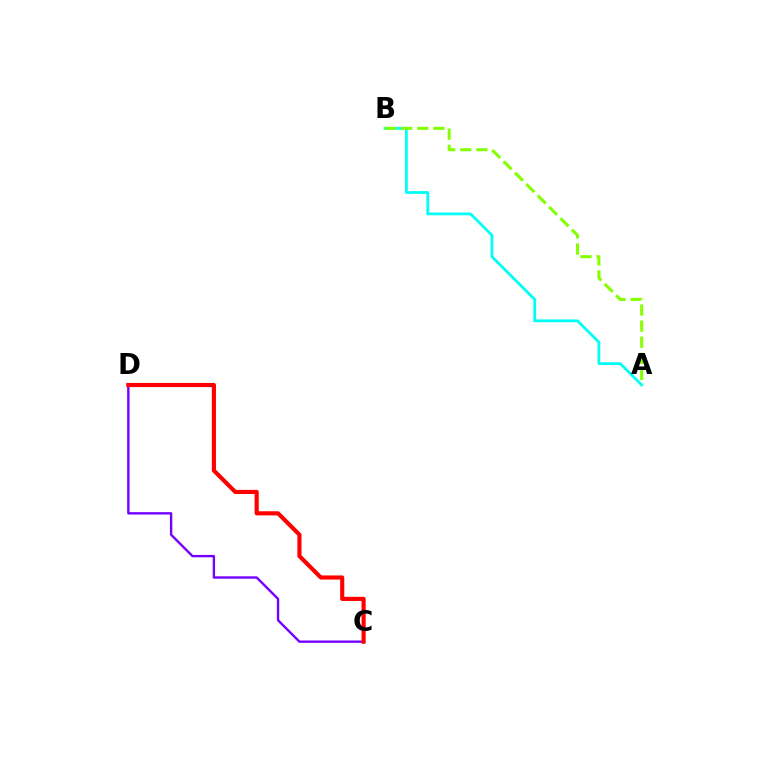{('A', 'B'): [{'color': '#00fff6', 'line_style': 'solid', 'thickness': 2.01}, {'color': '#84ff00', 'line_style': 'dashed', 'thickness': 2.19}], ('C', 'D'): [{'color': '#7200ff', 'line_style': 'solid', 'thickness': 1.7}, {'color': '#ff0000', 'line_style': 'solid', 'thickness': 2.98}]}